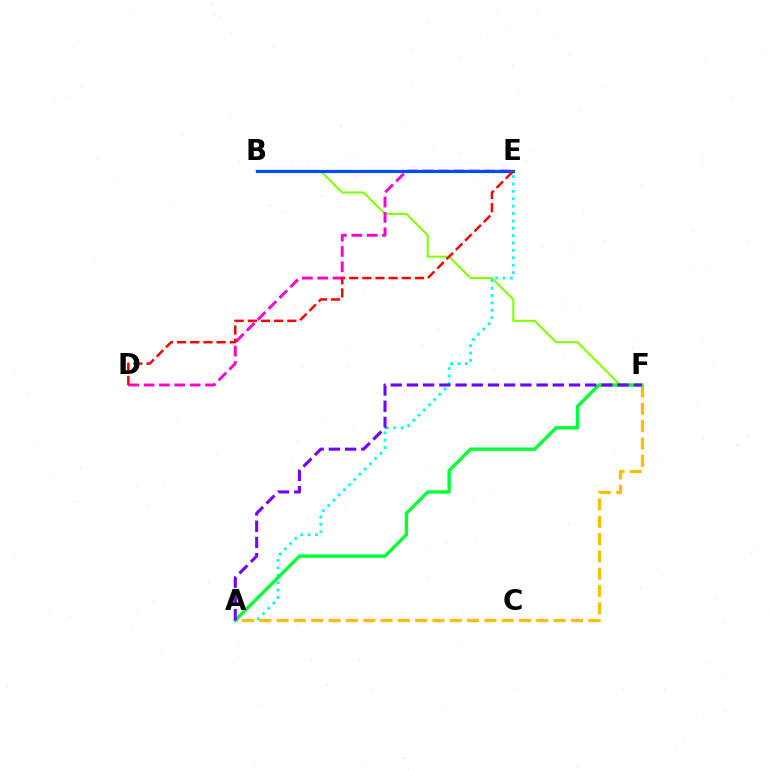{('B', 'F'): [{'color': '#84ff00', 'line_style': 'solid', 'thickness': 1.5}], ('D', 'E'): [{'color': '#ff00cf', 'line_style': 'dashed', 'thickness': 2.09}, {'color': '#ff0000', 'line_style': 'dashed', 'thickness': 1.79}], ('B', 'E'): [{'color': '#004bff', 'line_style': 'solid', 'thickness': 2.29}], ('A', 'E'): [{'color': '#00fff6', 'line_style': 'dotted', 'thickness': 2.01}], ('A', 'F'): [{'color': '#ffbd00', 'line_style': 'dashed', 'thickness': 2.35}, {'color': '#00ff39', 'line_style': 'solid', 'thickness': 2.44}, {'color': '#7200ff', 'line_style': 'dashed', 'thickness': 2.2}]}